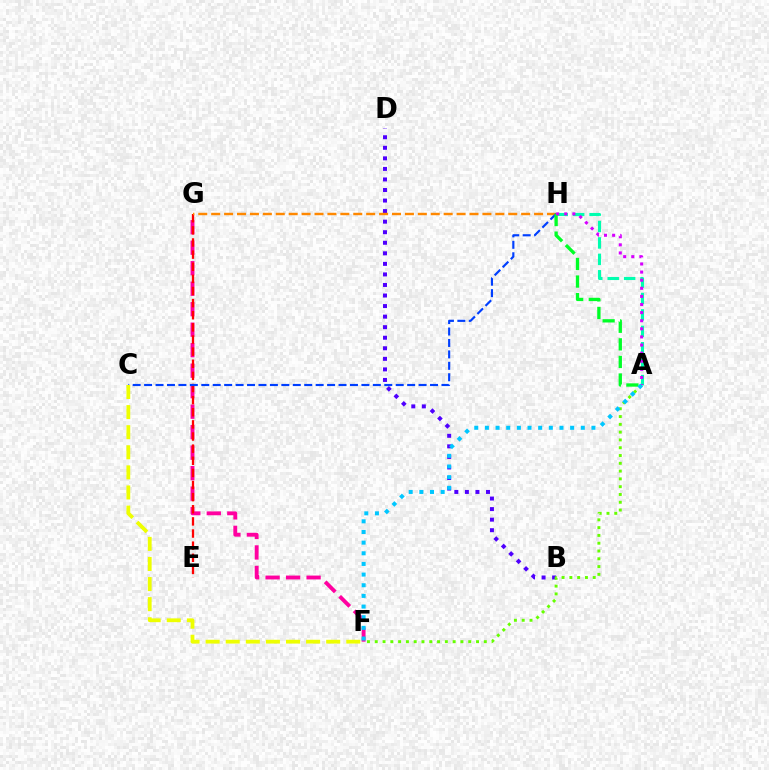{('F', 'G'): [{'color': '#ff00a0', 'line_style': 'dashed', 'thickness': 2.78}], ('B', 'D'): [{'color': '#4f00ff', 'line_style': 'dotted', 'thickness': 2.87}], ('E', 'G'): [{'color': '#ff0000', 'line_style': 'dashed', 'thickness': 1.65}], ('G', 'H'): [{'color': '#ff8800', 'line_style': 'dashed', 'thickness': 1.75}], ('C', 'H'): [{'color': '#003fff', 'line_style': 'dashed', 'thickness': 1.55}], ('C', 'F'): [{'color': '#eeff00', 'line_style': 'dashed', 'thickness': 2.73}], ('A', 'H'): [{'color': '#00ffaf', 'line_style': 'dashed', 'thickness': 2.23}, {'color': '#00ff27', 'line_style': 'dashed', 'thickness': 2.39}, {'color': '#d600ff', 'line_style': 'dotted', 'thickness': 2.2}], ('A', 'F'): [{'color': '#66ff00', 'line_style': 'dotted', 'thickness': 2.12}, {'color': '#00c7ff', 'line_style': 'dotted', 'thickness': 2.89}]}